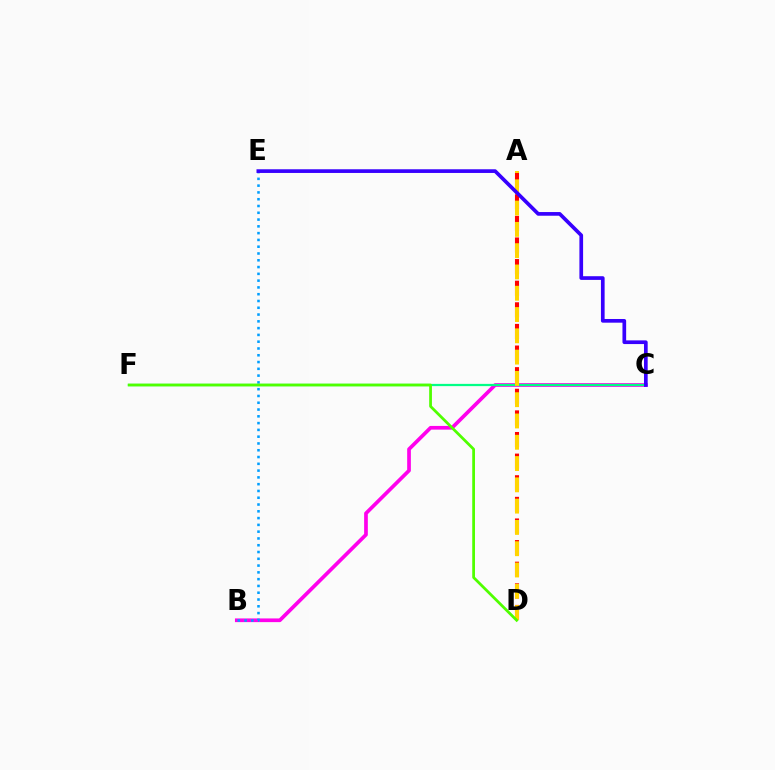{('B', 'C'): [{'color': '#ff00ed', 'line_style': 'solid', 'thickness': 2.66}], ('C', 'F'): [{'color': '#00ff86', 'line_style': 'solid', 'thickness': 1.62}], ('B', 'E'): [{'color': '#009eff', 'line_style': 'dotted', 'thickness': 1.84}], ('A', 'D'): [{'color': '#ff0000', 'line_style': 'dashed', 'thickness': 2.94}, {'color': '#ffd500', 'line_style': 'dashed', 'thickness': 2.89}], ('C', 'E'): [{'color': '#3700ff', 'line_style': 'solid', 'thickness': 2.65}], ('D', 'F'): [{'color': '#4fff00', 'line_style': 'solid', 'thickness': 1.98}]}